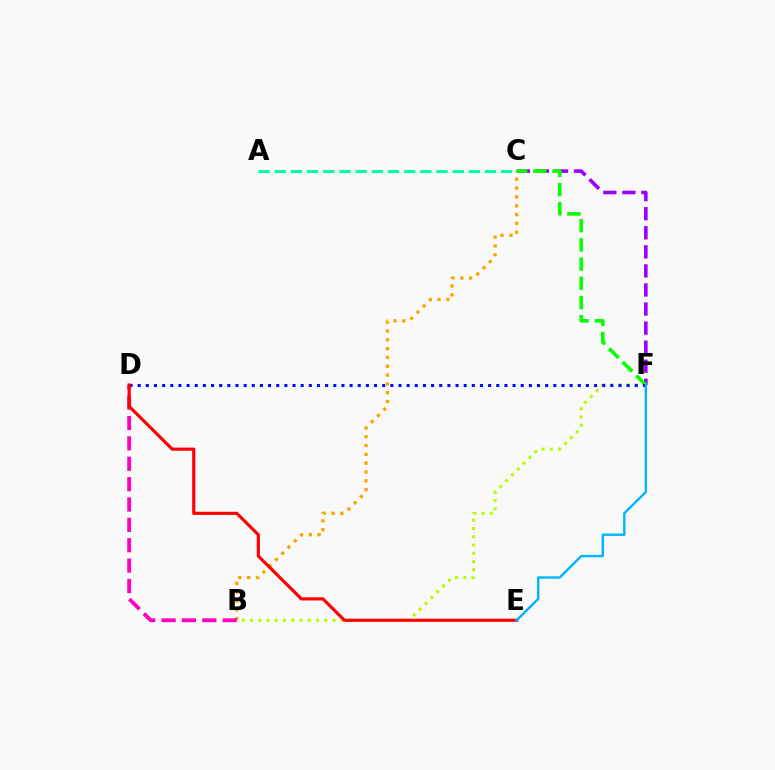{('C', 'F'): [{'color': '#9b00ff', 'line_style': 'dashed', 'thickness': 2.59}, {'color': '#08ff00', 'line_style': 'dashed', 'thickness': 2.61}], ('B', 'F'): [{'color': '#b3ff00', 'line_style': 'dotted', 'thickness': 2.24}], ('B', 'C'): [{'color': '#ffa500', 'line_style': 'dotted', 'thickness': 2.4}], ('B', 'D'): [{'color': '#ff00bd', 'line_style': 'dashed', 'thickness': 2.77}], ('D', 'F'): [{'color': '#0010ff', 'line_style': 'dotted', 'thickness': 2.21}], ('D', 'E'): [{'color': '#ff0000', 'line_style': 'solid', 'thickness': 2.27}], ('E', 'F'): [{'color': '#00b5ff', 'line_style': 'solid', 'thickness': 1.73}], ('A', 'C'): [{'color': '#00ff9d', 'line_style': 'dashed', 'thickness': 2.2}]}